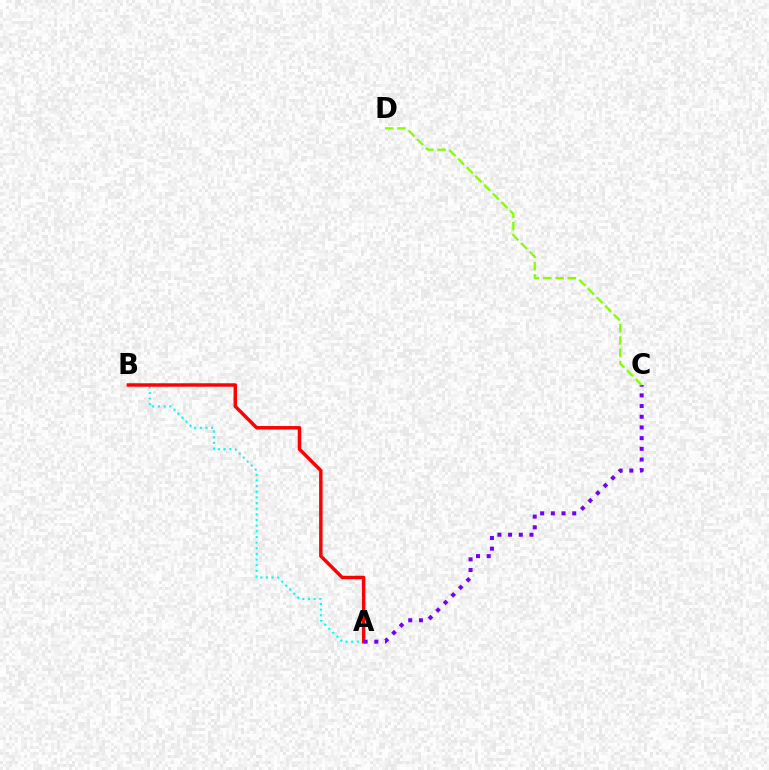{('A', 'B'): [{'color': '#00fff6', 'line_style': 'dotted', 'thickness': 1.53}, {'color': '#ff0000', 'line_style': 'solid', 'thickness': 2.48}], ('A', 'C'): [{'color': '#7200ff', 'line_style': 'dotted', 'thickness': 2.9}], ('C', 'D'): [{'color': '#84ff00', 'line_style': 'dashed', 'thickness': 1.67}]}